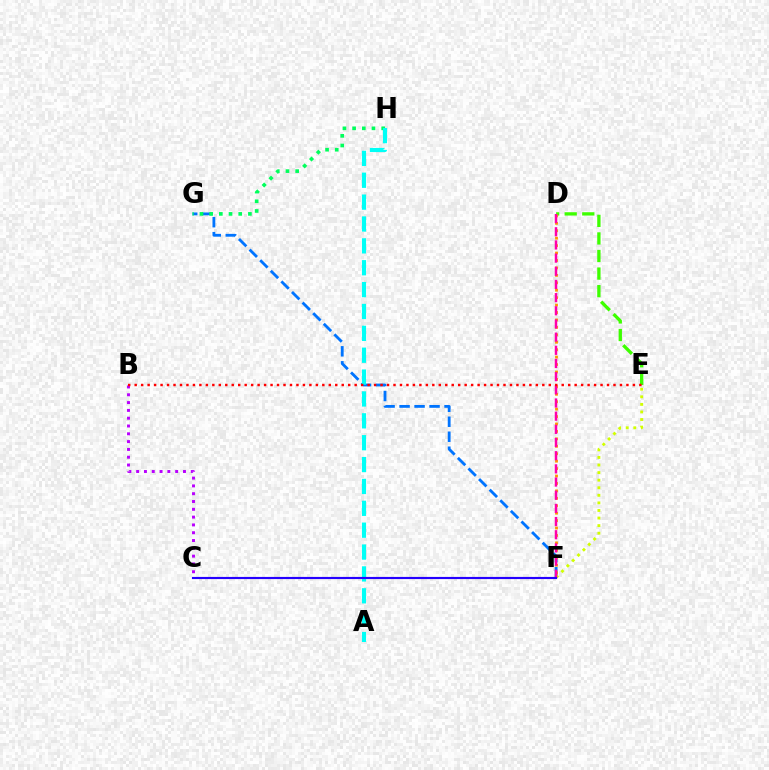{('F', 'G'): [{'color': '#0074ff', 'line_style': 'dashed', 'thickness': 2.04}], ('B', 'C'): [{'color': '#b900ff', 'line_style': 'dotted', 'thickness': 2.12}], ('D', 'E'): [{'color': '#3dff00', 'line_style': 'dashed', 'thickness': 2.39}], ('D', 'F'): [{'color': '#ff9400', 'line_style': 'dotted', 'thickness': 2.02}, {'color': '#ff00ac', 'line_style': 'dashed', 'thickness': 1.79}], ('E', 'F'): [{'color': '#d1ff00', 'line_style': 'dotted', 'thickness': 2.06}], ('G', 'H'): [{'color': '#00ff5c', 'line_style': 'dotted', 'thickness': 2.63}], ('A', 'H'): [{'color': '#00fff6', 'line_style': 'dashed', 'thickness': 2.97}], ('B', 'E'): [{'color': '#ff0000', 'line_style': 'dotted', 'thickness': 1.76}], ('C', 'F'): [{'color': '#2500ff', 'line_style': 'solid', 'thickness': 1.55}]}